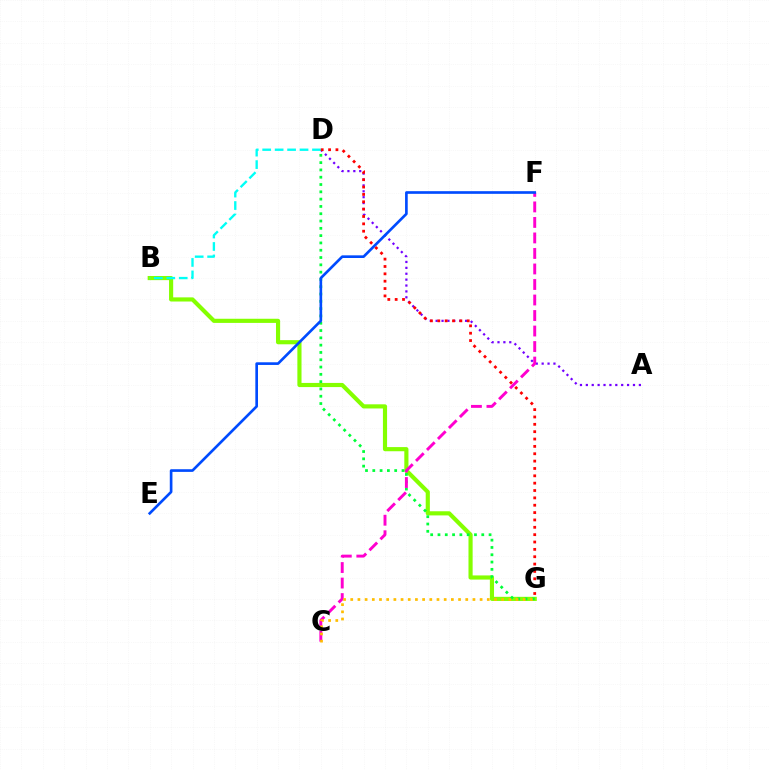{('B', 'G'): [{'color': '#84ff00', 'line_style': 'solid', 'thickness': 2.98}], ('A', 'D'): [{'color': '#7200ff', 'line_style': 'dotted', 'thickness': 1.6}], ('D', 'G'): [{'color': '#00ff39', 'line_style': 'dotted', 'thickness': 1.98}, {'color': '#ff0000', 'line_style': 'dotted', 'thickness': 2.0}], ('C', 'F'): [{'color': '#ff00cf', 'line_style': 'dashed', 'thickness': 2.11}], ('B', 'D'): [{'color': '#00fff6', 'line_style': 'dashed', 'thickness': 1.69}], ('E', 'F'): [{'color': '#004bff', 'line_style': 'solid', 'thickness': 1.91}], ('C', 'G'): [{'color': '#ffbd00', 'line_style': 'dotted', 'thickness': 1.95}]}